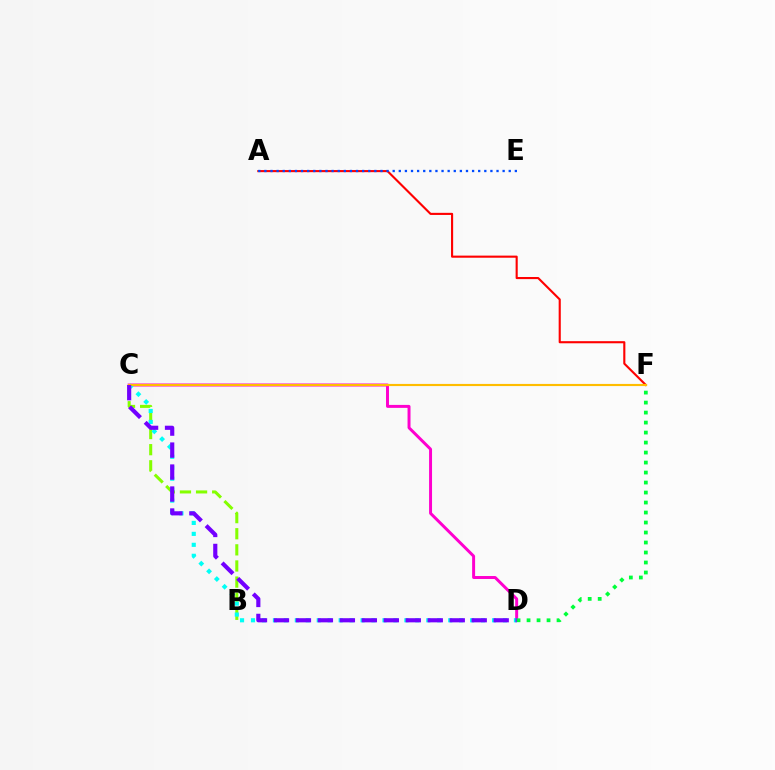{('A', 'F'): [{'color': '#ff0000', 'line_style': 'solid', 'thickness': 1.52}], ('C', 'D'): [{'color': '#ff00cf', 'line_style': 'solid', 'thickness': 2.13}, {'color': '#00fff6', 'line_style': 'dotted', 'thickness': 2.98}, {'color': '#7200ff', 'line_style': 'dashed', 'thickness': 2.99}], ('A', 'E'): [{'color': '#004bff', 'line_style': 'dotted', 'thickness': 1.66}], ('B', 'C'): [{'color': '#84ff00', 'line_style': 'dashed', 'thickness': 2.19}], ('C', 'F'): [{'color': '#ffbd00', 'line_style': 'solid', 'thickness': 1.55}], ('D', 'F'): [{'color': '#00ff39', 'line_style': 'dotted', 'thickness': 2.72}]}